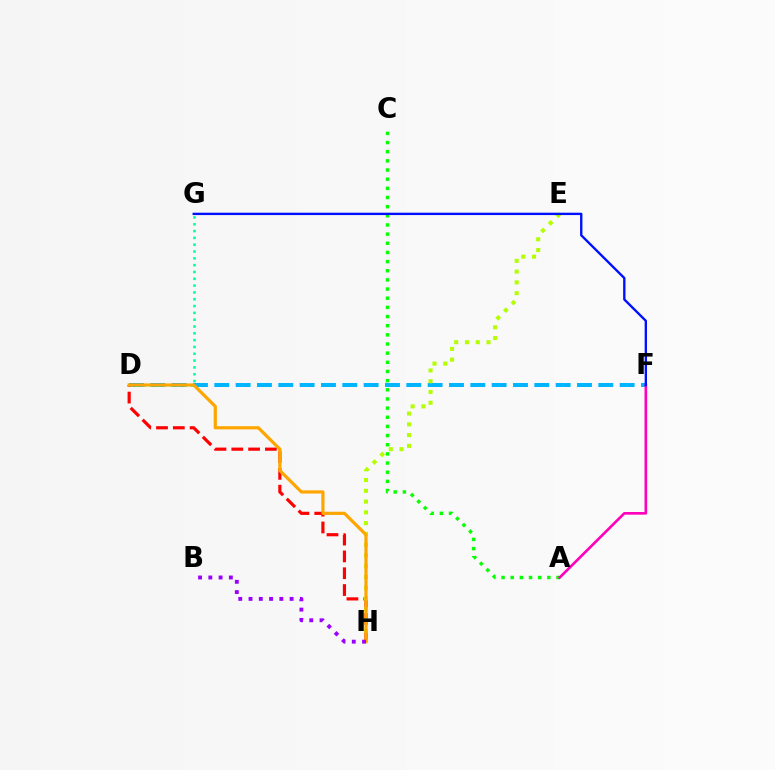{('D', 'F'): [{'color': '#00b5ff', 'line_style': 'dashed', 'thickness': 2.9}], ('D', 'G'): [{'color': '#00ff9d', 'line_style': 'dotted', 'thickness': 1.85}], ('A', 'C'): [{'color': '#08ff00', 'line_style': 'dotted', 'thickness': 2.49}], ('D', 'H'): [{'color': '#ff0000', 'line_style': 'dashed', 'thickness': 2.28}, {'color': '#ffa500', 'line_style': 'solid', 'thickness': 2.29}], ('E', 'H'): [{'color': '#b3ff00', 'line_style': 'dotted', 'thickness': 2.93}], ('A', 'F'): [{'color': '#ff00bd', 'line_style': 'solid', 'thickness': 1.9}], ('F', 'G'): [{'color': '#0010ff', 'line_style': 'solid', 'thickness': 1.7}], ('B', 'H'): [{'color': '#9b00ff', 'line_style': 'dotted', 'thickness': 2.79}]}